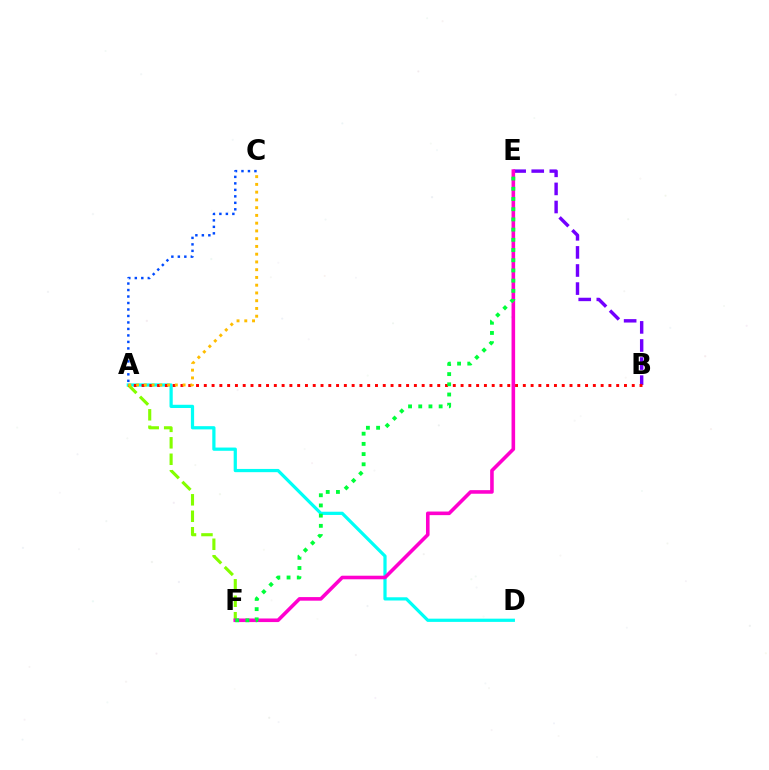{('B', 'E'): [{'color': '#7200ff', 'line_style': 'dashed', 'thickness': 2.46}], ('A', 'D'): [{'color': '#00fff6', 'line_style': 'solid', 'thickness': 2.32}], ('A', 'F'): [{'color': '#84ff00', 'line_style': 'dashed', 'thickness': 2.24}], ('A', 'B'): [{'color': '#ff0000', 'line_style': 'dotted', 'thickness': 2.11}], ('A', 'C'): [{'color': '#ffbd00', 'line_style': 'dotted', 'thickness': 2.11}, {'color': '#004bff', 'line_style': 'dotted', 'thickness': 1.76}], ('E', 'F'): [{'color': '#ff00cf', 'line_style': 'solid', 'thickness': 2.58}, {'color': '#00ff39', 'line_style': 'dotted', 'thickness': 2.77}]}